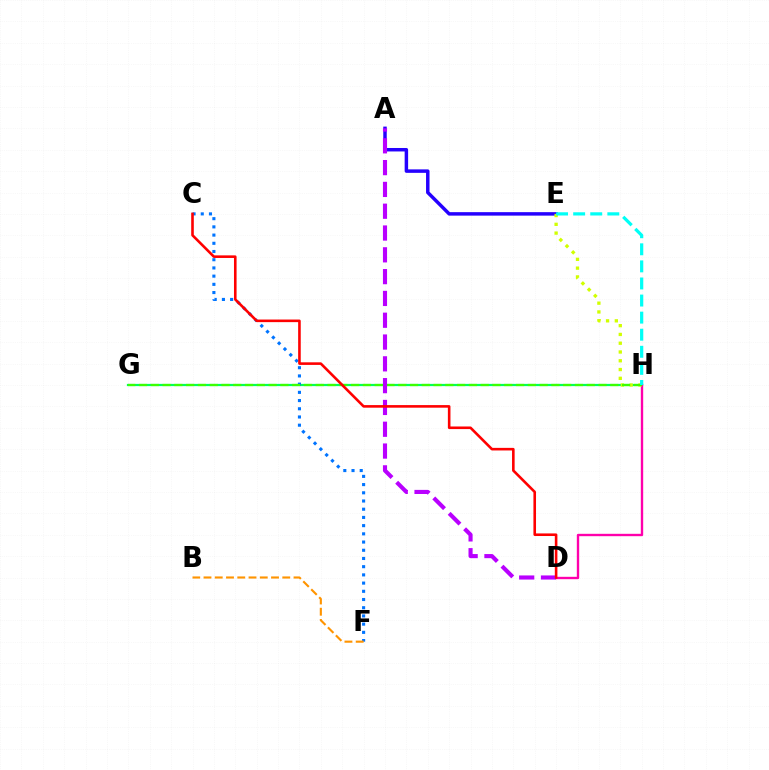{('G', 'H'): [{'color': '#00ff5c', 'line_style': 'solid', 'thickness': 1.6}, {'color': '#3dff00', 'line_style': 'dashed', 'thickness': 1.6}], ('C', 'F'): [{'color': '#0074ff', 'line_style': 'dotted', 'thickness': 2.23}], ('B', 'F'): [{'color': '#ff9400', 'line_style': 'dashed', 'thickness': 1.53}], ('A', 'E'): [{'color': '#2500ff', 'line_style': 'solid', 'thickness': 2.5}], ('D', 'H'): [{'color': '#ff00ac', 'line_style': 'solid', 'thickness': 1.7}], ('E', 'H'): [{'color': '#d1ff00', 'line_style': 'dotted', 'thickness': 2.38}, {'color': '#00fff6', 'line_style': 'dashed', 'thickness': 2.32}], ('A', 'D'): [{'color': '#b900ff', 'line_style': 'dashed', 'thickness': 2.96}], ('C', 'D'): [{'color': '#ff0000', 'line_style': 'solid', 'thickness': 1.87}]}